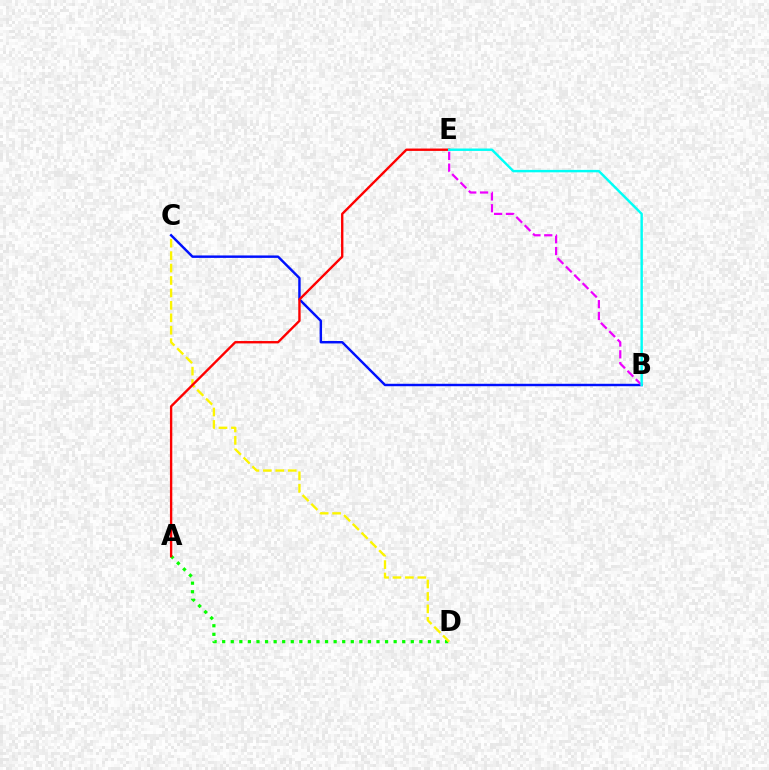{('A', 'D'): [{'color': '#08ff00', 'line_style': 'dotted', 'thickness': 2.33}], ('B', 'C'): [{'color': '#0010ff', 'line_style': 'solid', 'thickness': 1.76}], ('B', 'E'): [{'color': '#ee00ff', 'line_style': 'dashed', 'thickness': 1.6}, {'color': '#00fff6', 'line_style': 'solid', 'thickness': 1.75}], ('C', 'D'): [{'color': '#fcf500', 'line_style': 'dashed', 'thickness': 1.69}], ('A', 'E'): [{'color': '#ff0000', 'line_style': 'solid', 'thickness': 1.7}]}